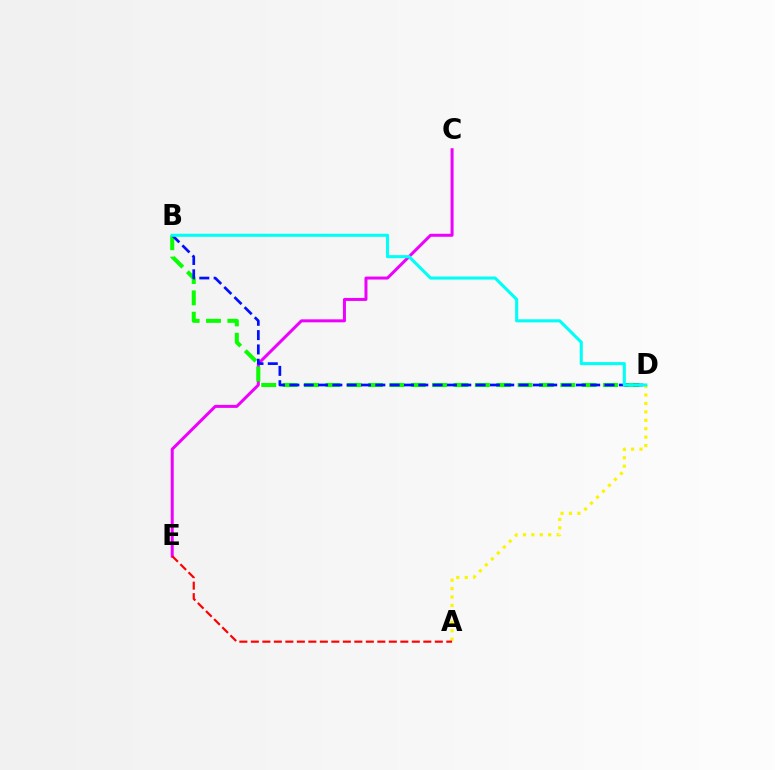{('C', 'E'): [{'color': '#ee00ff', 'line_style': 'solid', 'thickness': 2.16}], ('A', 'D'): [{'color': '#fcf500', 'line_style': 'dotted', 'thickness': 2.29}], ('B', 'D'): [{'color': '#08ff00', 'line_style': 'dashed', 'thickness': 2.9}, {'color': '#0010ff', 'line_style': 'dashed', 'thickness': 1.95}, {'color': '#00fff6', 'line_style': 'solid', 'thickness': 2.22}], ('A', 'E'): [{'color': '#ff0000', 'line_style': 'dashed', 'thickness': 1.56}]}